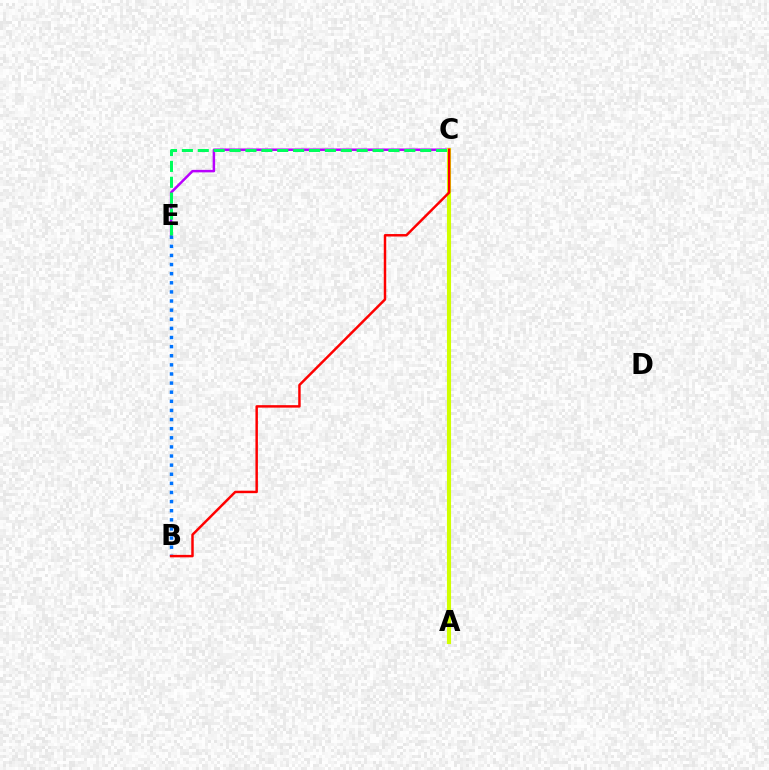{('C', 'E'): [{'color': '#b900ff', 'line_style': 'solid', 'thickness': 1.79}, {'color': '#00ff5c', 'line_style': 'dashed', 'thickness': 2.16}], ('B', 'E'): [{'color': '#0074ff', 'line_style': 'dotted', 'thickness': 2.48}], ('A', 'C'): [{'color': '#d1ff00', 'line_style': 'solid', 'thickness': 2.95}], ('B', 'C'): [{'color': '#ff0000', 'line_style': 'solid', 'thickness': 1.78}]}